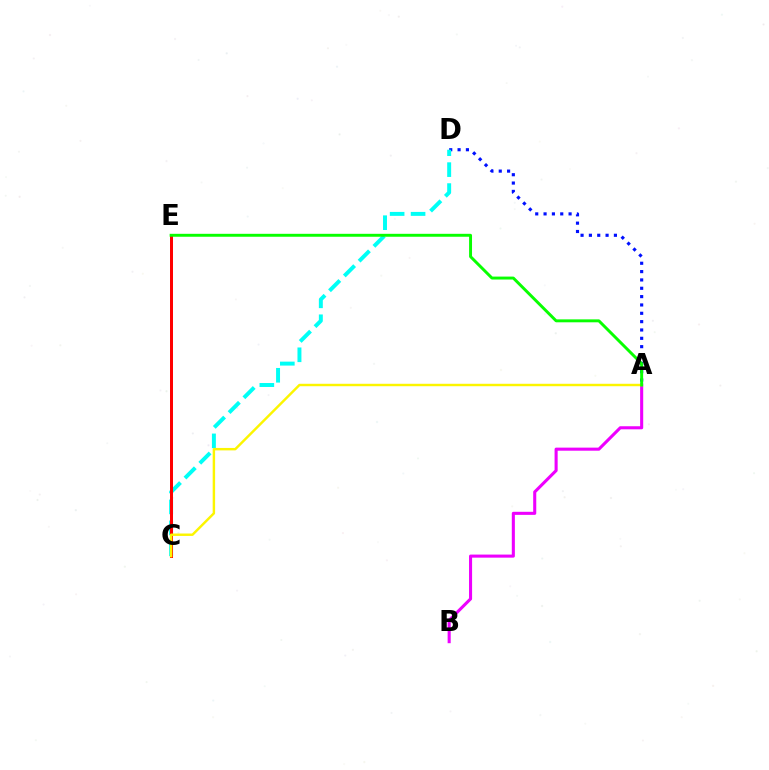{('A', 'D'): [{'color': '#0010ff', 'line_style': 'dotted', 'thickness': 2.27}], ('C', 'D'): [{'color': '#00fff6', 'line_style': 'dashed', 'thickness': 2.84}], ('C', 'E'): [{'color': '#ff0000', 'line_style': 'solid', 'thickness': 2.16}], ('A', 'B'): [{'color': '#ee00ff', 'line_style': 'solid', 'thickness': 2.21}], ('A', 'C'): [{'color': '#fcf500', 'line_style': 'solid', 'thickness': 1.75}], ('A', 'E'): [{'color': '#08ff00', 'line_style': 'solid', 'thickness': 2.11}]}